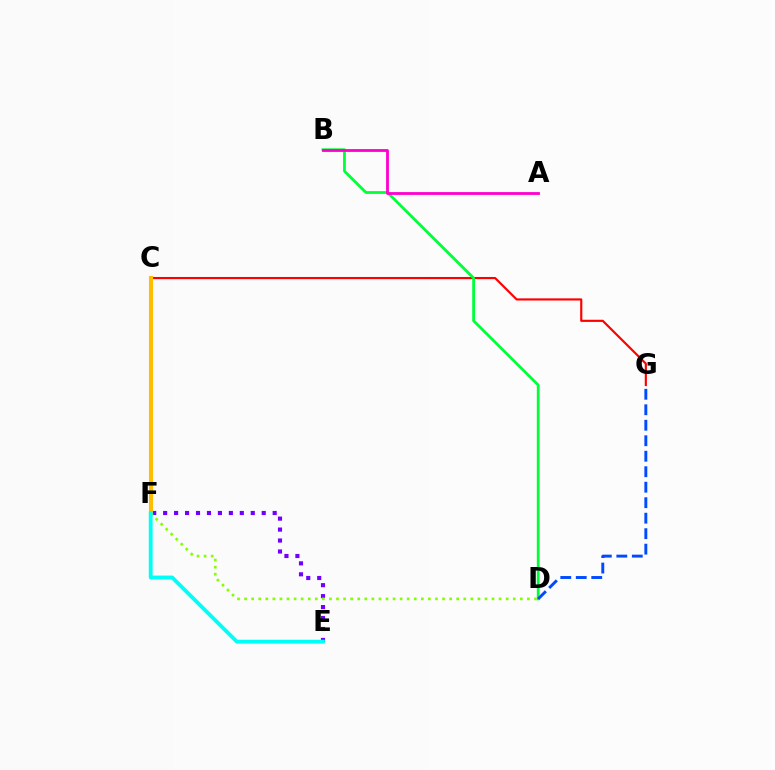{('E', 'F'): [{'color': '#7200ff', 'line_style': 'dotted', 'thickness': 2.98}, {'color': '#00fff6', 'line_style': 'solid', 'thickness': 2.77}], ('C', 'G'): [{'color': '#ff0000', 'line_style': 'solid', 'thickness': 1.56}], ('C', 'F'): [{'color': '#ffbd00', 'line_style': 'solid', 'thickness': 2.95}], ('B', 'D'): [{'color': '#00ff39', 'line_style': 'solid', 'thickness': 2.0}], ('D', 'F'): [{'color': '#84ff00', 'line_style': 'dotted', 'thickness': 1.92}], ('A', 'B'): [{'color': '#ff00cf', 'line_style': 'solid', 'thickness': 2.03}], ('D', 'G'): [{'color': '#004bff', 'line_style': 'dashed', 'thickness': 2.1}]}